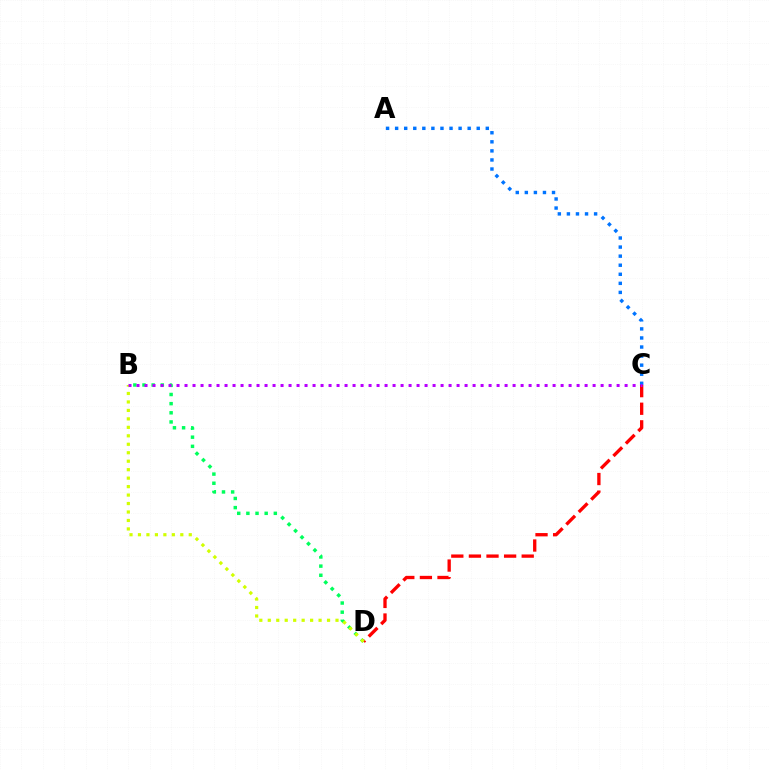{('B', 'D'): [{'color': '#00ff5c', 'line_style': 'dotted', 'thickness': 2.49}, {'color': '#d1ff00', 'line_style': 'dotted', 'thickness': 2.3}], ('C', 'D'): [{'color': '#ff0000', 'line_style': 'dashed', 'thickness': 2.39}], ('A', 'C'): [{'color': '#0074ff', 'line_style': 'dotted', 'thickness': 2.46}], ('B', 'C'): [{'color': '#b900ff', 'line_style': 'dotted', 'thickness': 2.17}]}